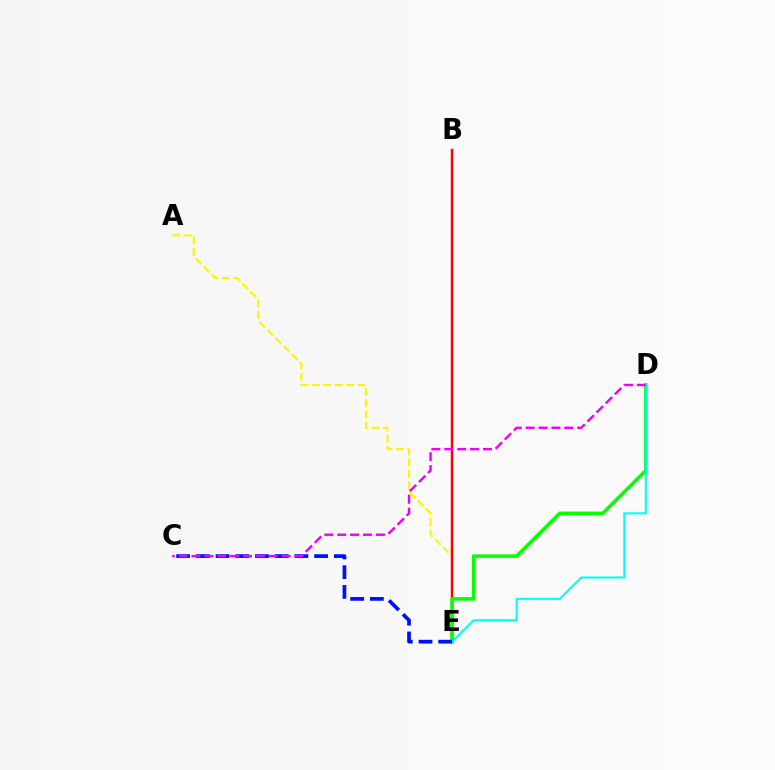{('A', 'E'): [{'color': '#fcf500', 'line_style': 'dashed', 'thickness': 1.55}], ('B', 'E'): [{'color': '#ff0000', 'line_style': 'solid', 'thickness': 1.77}], ('D', 'E'): [{'color': '#08ff00', 'line_style': 'solid', 'thickness': 2.56}, {'color': '#00fff6', 'line_style': 'solid', 'thickness': 1.51}], ('C', 'E'): [{'color': '#0010ff', 'line_style': 'dashed', 'thickness': 2.68}], ('C', 'D'): [{'color': '#ee00ff', 'line_style': 'dashed', 'thickness': 1.75}]}